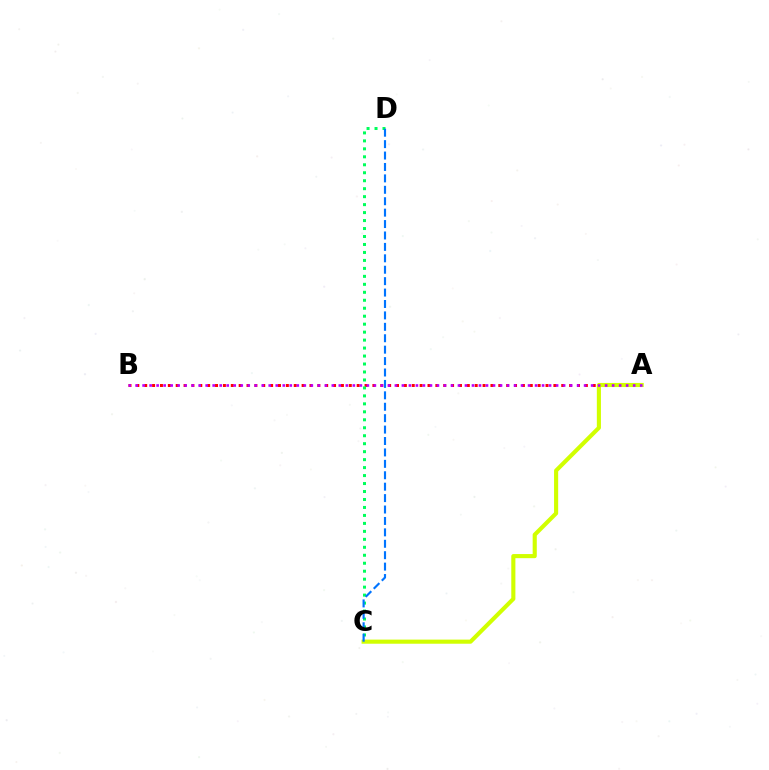{('A', 'B'): [{'color': '#ff0000', 'line_style': 'dotted', 'thickness': 2.14}, {'color': '#b900ff', 'line_style': 'dotted', 'thickness': 1.9}], ('C', 'D'): [{'color': '#00ff5c', 'line_style': 'dotted', 'thickness': 2.17}, {'color': '#0074ff', 'line_style': 'dashed', 'thickness': 1.55}], ('A', 'C'): [{'color': '#d1ff00', 'line_style': 'solid', 'thickness': 2.96}]}